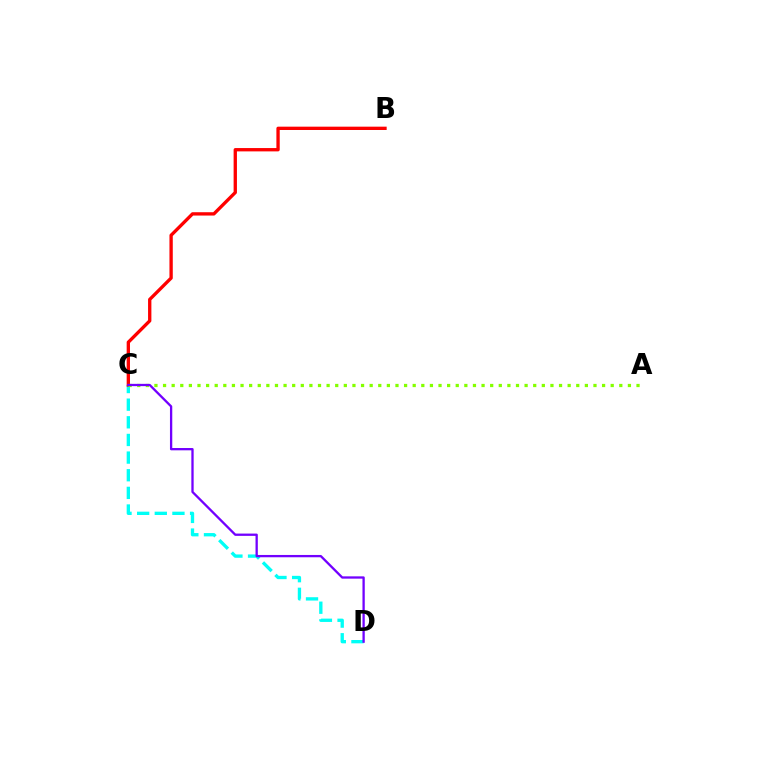{('C', 'D'): [{'color': '#00fff6', 'line_style': 'dashed', 'thickness': 2.4}, {'color': '#7200ff', 'line_style': 'solid', 'thickness': 1.66}], ('B', 'C'): [{'color': '#ff0000', 'line_style': 'solid', 'thickness': 2.4}], ('A', 'C'): [{'color': '#84ff00', 'line_style': 'dotted', 'thickness': 2.34}]}